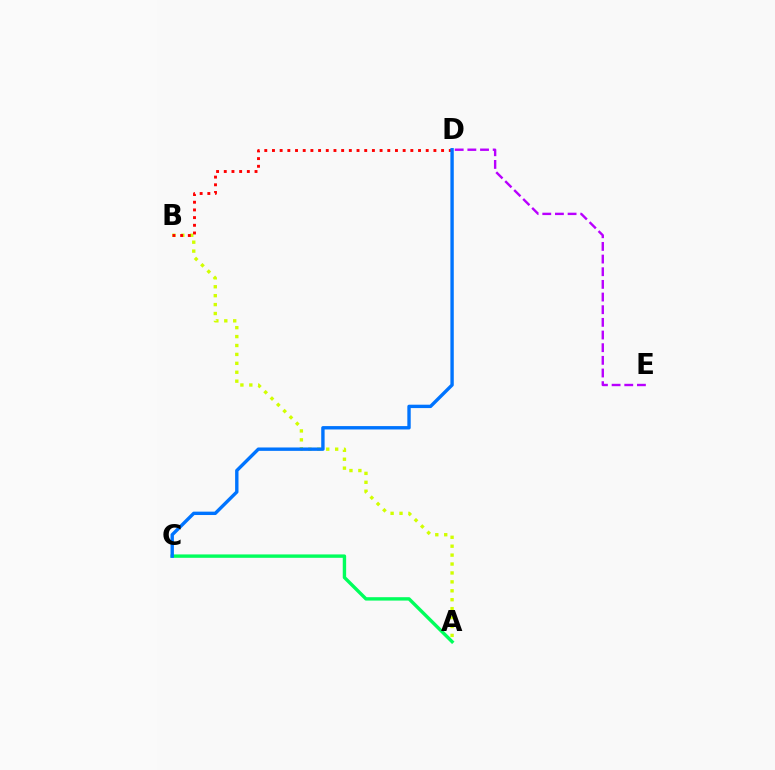{('A', 'B'): [{'color': '#d1ff00', 'line_style': 'dotted', 'thickness': 2.42}], ('D', 'E'): [{'color': '#b900ff', 'line_style': 'dashed', 'thickness': 1.72}], ('B', 'D'): [{'color': '#ff0000', 'line_style': 'dotted', 'thickness': 2.09}], ('A', 'C'): [{'color': '#00ff5c', 'line_style': 'solid', 'thickness': 2.44}], ('C', 'D'): [{'color': '#0074ff', 'line_style': 'solid', 'thickness': 2.44}]}